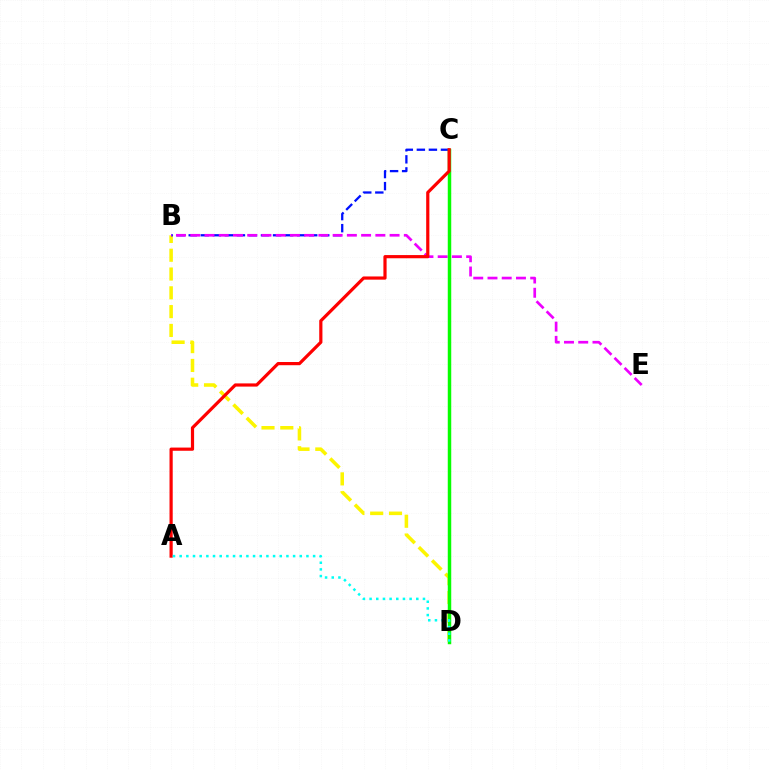{('B', 'D'): [{'color': '#fcf500', 'line_style': 'dashed', 'thickness': 2.55}], ('B', 'C'): [{'color': '#0010ff', 'line_style': 'dashed', 'thickness': 1.64}], ('B', 'E'): [{'color': '#ee00ff', 'line_style': 'dashed', 'thickness': 1.93}], ('C', 'D'): [{'color': '#08ff00', 'line_style': 'solid', 'thickness': 2.5}], ('A', 'C'): [{'color': '#ff0000', 'line_style': 'solid', 'thickness': 2.3}], ('A', 'D'): [{'color': '#00fff6', 'line_style': 'dotted', 'thickness': 1.81}]}